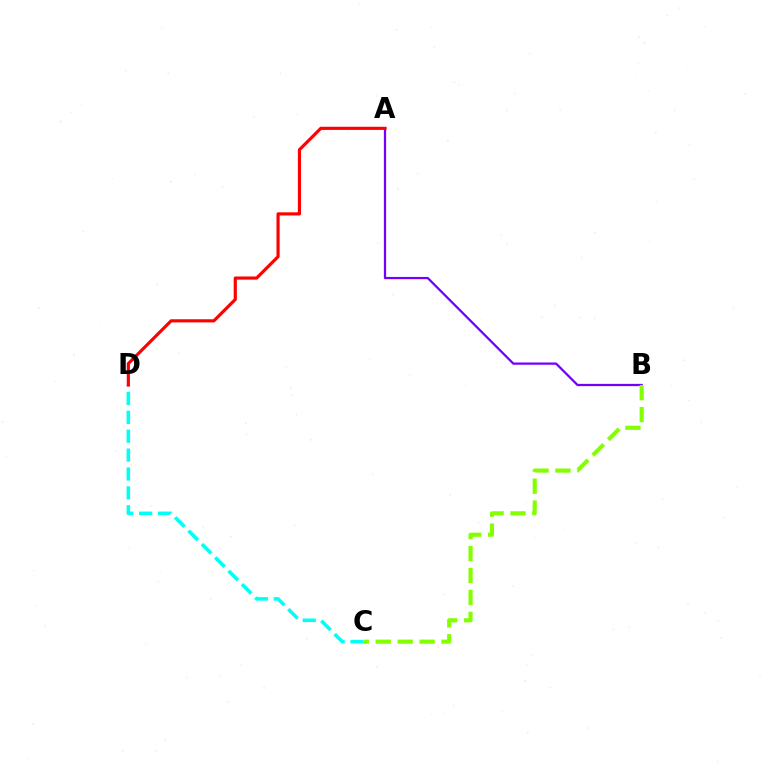{('C', 'D'): [{'color': '#00fff6', 'line_style': 'dashed', 'thickness': 2.57}], ('A', 'B'): [{'color': '#7200ff', 'line_style': 'solid', 'thickness': 1.62}], ('B', 'C'): [{'color': '#84ff00', 'line_style': 'dashed', 'thickness': 2.98}], ('A', 'D'): [{'color': '#ff0000', 'line_style': 'solid', 'thickness': 2.27}]}